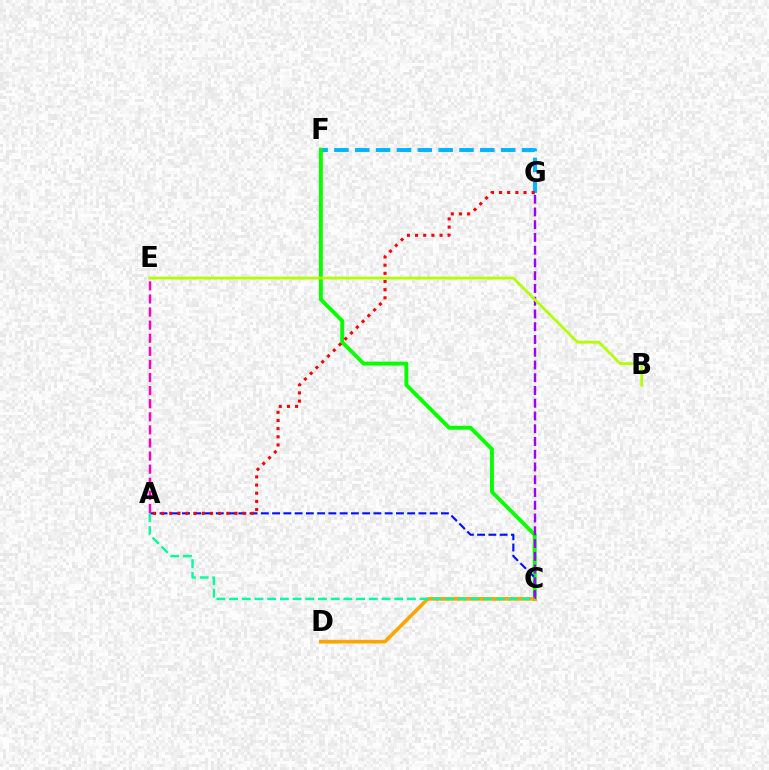{('F', 'G'): [{'color': '#00b5ff', 'line_style': 'dashed', 'thickness': 2.83}], ('C', 'F'): [{'color': '#08ff00', 'line_style': 'solid', 'thickness': 2.81}], ('A', 'C'): [{'color': '#0010ff', 'line_style': 'dashed', 'thickness': 1.53}, {'color': '#00ff9d', 'line_style': 'dashed', 'thickness': 1.73}], ('C', 'D'): [{'color': '#ffa500', 'line_style': 'solid', 'thickness': 2.63}], ('C', 'G'): [{'color': '#9b00ff', 'line_style': 'dashed', 'thickness': 1.73}], ('B', 'E'): [{'color': '#b3ff00', 'line_style': 'solid', 'thickness': 1.99}], ('A', 'E'): [{'color': '#ff00bd', 'line_style': 'dashed', 'thickness': 1.78}], ('A', 'G'): [{'color': '#ff0000', 'line_style': 'dotted', 'thickness': 2.22}]}